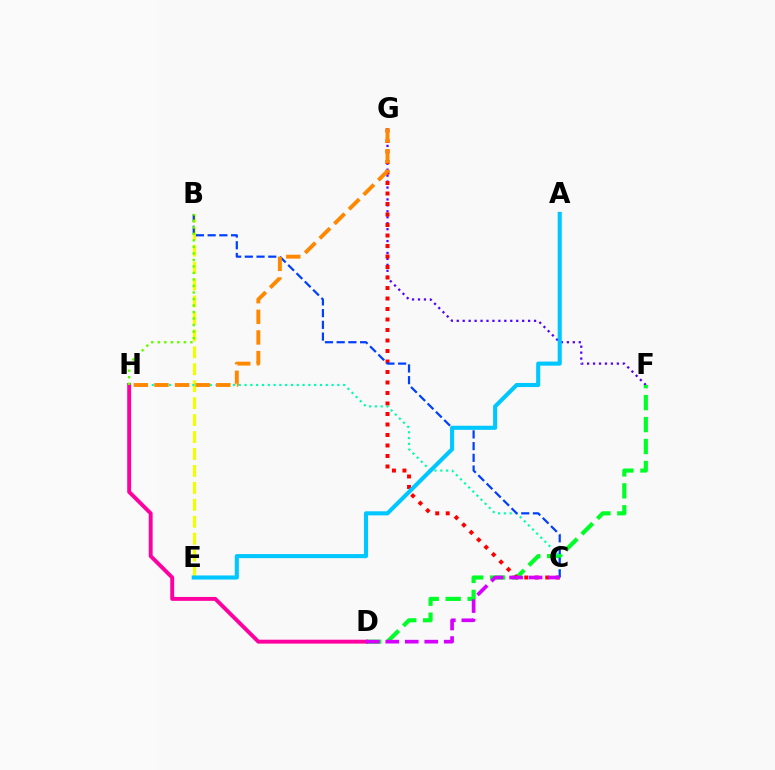{('F', 'G'): [{'color': '#4f00ff', 'line_style': 'dotted', 'thickness': 1.62}], ('B', 'E'): [{'color': '#eeff00', 'line_style': 'dashed', 'thickness': 2.3}], ('D', 'F'): [{'color': '#00ff27', 'line_style': 'dashed', 'thickness': 2.98}], ('C', 'G'): [{'color': '#ff0000', 'line_style': 'dotted', 'thickness': 2.85}], ('C', 'H'): [{'color': '#00ffaf', 'line_style': 'dotted', 'thickness': 1.58}], ('D', 'H'): [{'color': '#ff00a0', 'line_style': 'solid', 'thickness': 2.81}], ('B', 'C'): [{'color': '#003fff', 'line_style': 'dashed', 'thickness': 1.59}], ('B', 'H'): [{'color': '#66ff00', 'line_style': 'dotted', 'thickness': 1.77}], ('G', 'H'): [{'color': '#ff8800', 'line_style': 'dashed', 'thickness': 2.8}], ('A', 'E'): [{'color': '#00c7ff', 'line_style': 'solid', 'thickness': 2.94}], ('C', 'D'): [{'color': '#d600ff', 'line_style': 'dashed', 'thickness': 2.65}]}